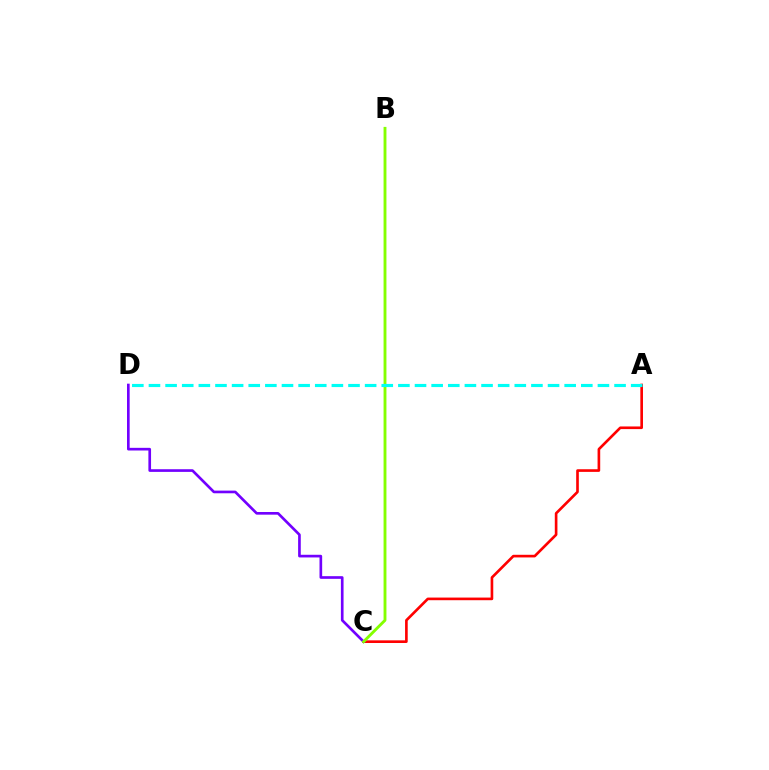{('A', 'C'): [{'color': '#ff0000', 'line_style': 'solid', 'thickness': 1.9}], ('C', 'D'): [{'color': '#7200ff', 'line_style': 'solid', 'thickness': 1.92}], ('B', 'C'): [{'color': '#84ff00', 'line_style': 'solid', 'thickness': 2.07}], ('A', 'D'): [{'color': '#00fff6', 'line_style': 'dashed', 'thickness': 2.26}]}